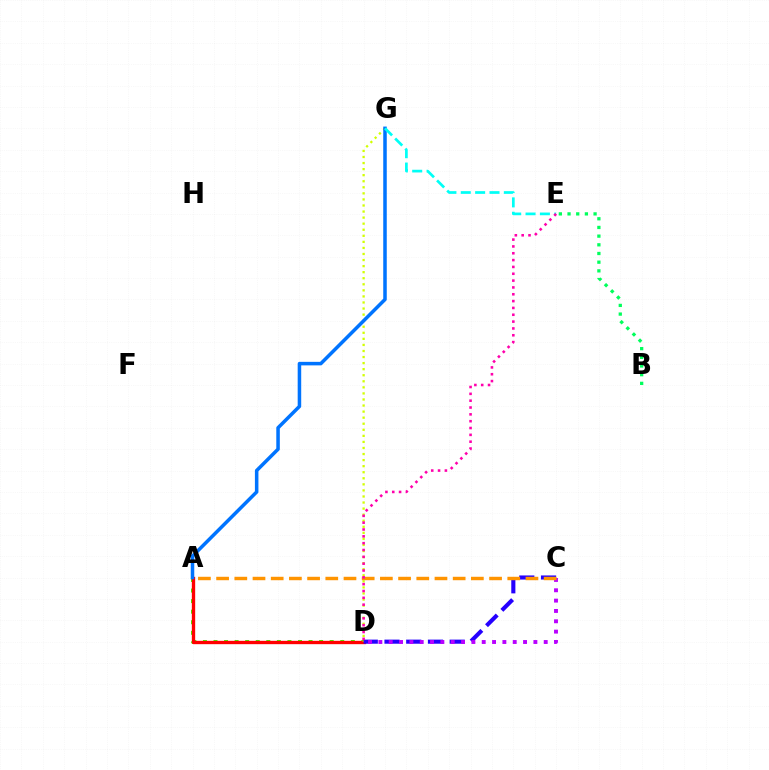{('A', 'D'): [{'color': '#3dff00', 'line_style': 'dotted', 'thickness': 2.87}, {'color': '#ff0000', 'line_style': 'solid', 'thickness': 2.41}], ('D', 'G'): [{'color': '#d1ff00', 'line_style': 'dotted', 'thickness': 1.65}], ('A', 'G'): [{'color': '#0074ff', 'line_style': 'solid', 'thickness': 2.54}], ('C', 'D'): [{'color': '#2500ff', 'line_style': 'dashed', 'thickness': 2.95}, {'color': '#b900ff', 'line_style': 'dotted', 'thickness': 2.81}], ('B', 'E'): [{'color': '#00ff5c', 'line_style': 'dotted', 'thickness': 2.36}], ('E', 'G'): [{'color': '#00fff6', 'line_style': 'dashed', 'thickness': 1.95}], ('A', 'C'): [{'color': '#ff9400', 'line_style': 'dashed', 'thickness': 2.47}], ('D', 'E'): [{'color': '#ff00ac', 'line_style': 'dotted', 'thickness': 1.86}]}